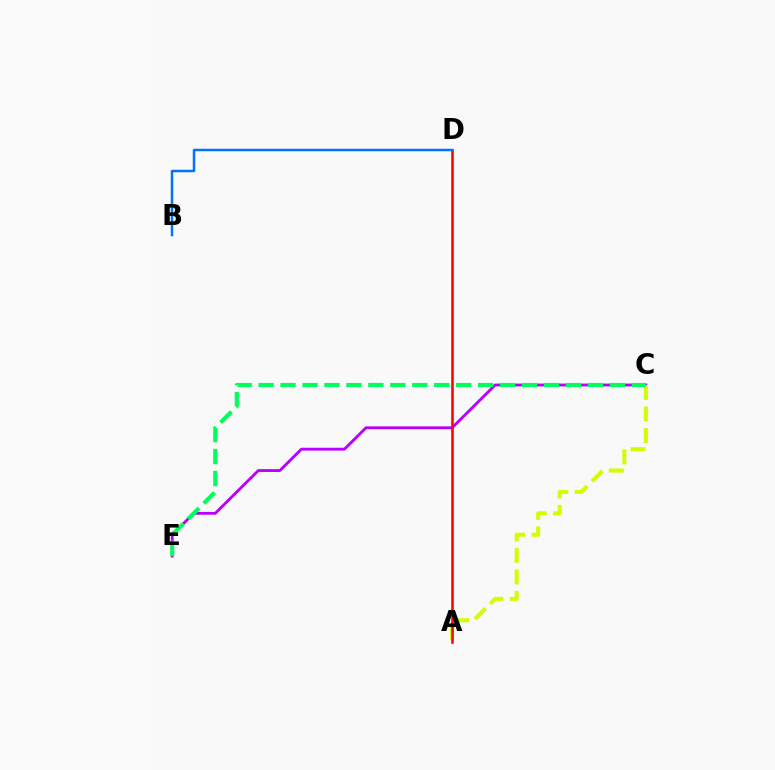{('C', 'E'): [{'color': '#b900ff', 'line_style': 'solid', 'thickness': 2.05}, {'color': '#00ff5c', 'line_style': 'dashed', 'thickness': 2.98}], ('A', 'C'): [{'color': '#d1ff00', 'line_style': 'dashed', 'thickness': 2.92}], ('A', 'D'): [{'color': '#ff0000', 'line_style': 'solid', 'thickness': 1.84}], ('B', 'D'): [{'color': '#0074ff', 'line_style': 'solid', 'thickness': 1.79}]}